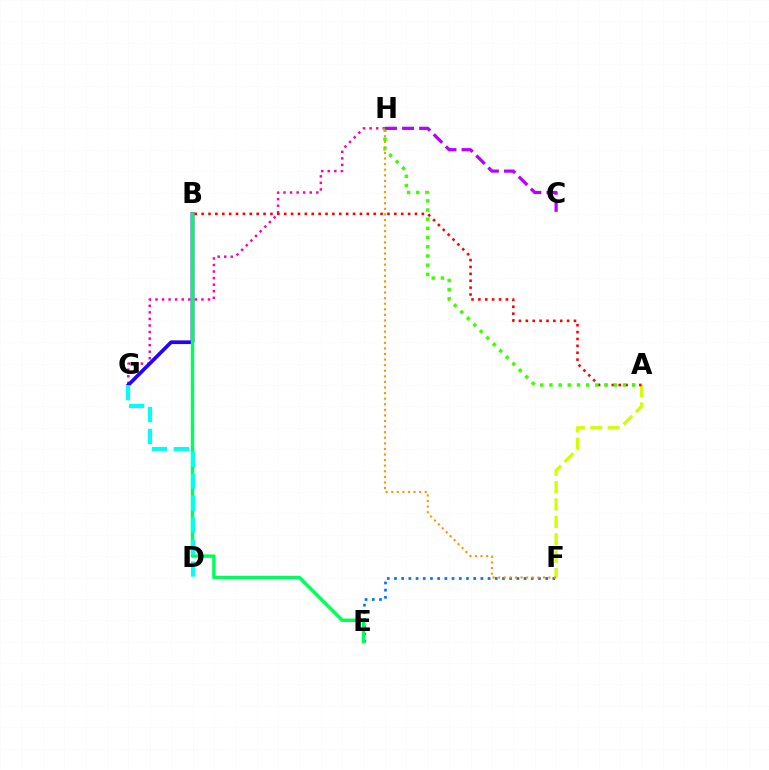{('E', 'F'): [{'color': '#0074ff', 'line_style': 'dotted', 'thickness': 1.96}], ('G', 'H'): [{'color': '#ff00ac', 'line_style': 'dotted', 'thickness': 1.78}], ('A', 'F'): [{'color': '#d1ff00', 'line_style': 'dashed', 'thickness': 2.36}], ('B', 'G'): [{'color': '#2500ff', 'line_style': 'solid', 'thickness': 2.66}], ('B', 'E'): [{'color': '#00ff5c', 'line_style': 'solid', 'thickness': 2.46}], ('A', 'B'): [{'color': '#ff0000', 'line_style': 'dotted', 'thickness': 1.87}], ('D', 'G'): [{'color': '#00fff6', 'line_style': 'dashed', 'thickness': 2.98}], ('A', 'H'): [{'color': '#3dff00', 'line_style': 'dotted', 'thickness': 2.5}], ('C', 'H'): [{'color': '#b900ff', 'line_style': 'dashed', 'thickness': 2.32}], ('F', 'H'): [{'color': '#ff9400', 'line_style': 'dotted', 'thickness': 1.52}]}